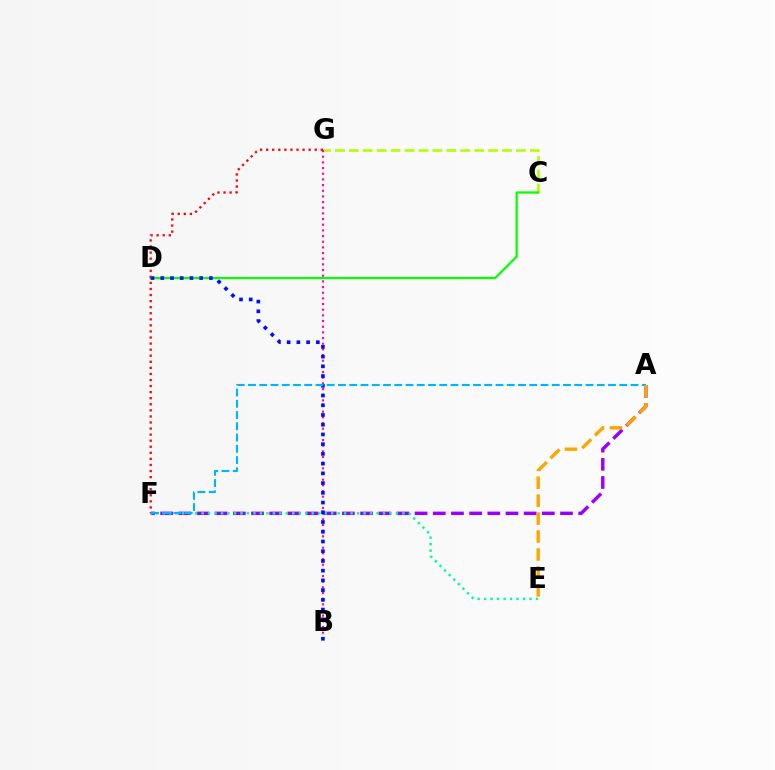{('C', 'G'): [{'color': '#b3ff00', 'line_style': 'dashed', 'thickness': 1.89}], ('B', 'G'): [{'color': '#ff00bd', 'line_style': 'dotted', 'thickness': 1.54}], ('A', 'F'): [{'color': '#9b00ff', 'line_style': 'dashed', 'thickness': 2.47}, {'color': '#00b5ff', 'line_style': 'dashed', 'thickness': 1.53}], ('C', 'D'): [{'color': '#08ff00', 'line_style': 'solid', 'thickness': 1.6}], ('E', 'F'): [{'color': '#00ff9d', 'line_style': 'dotted', 'thickness': 1.76}], ('B', 'D'): [{'color': '#0010ff', 'line_style': 'dotted', 'thickness': 2.64}], ('F', 'G'): [{'color': '#ff0000', 'line_style': 'dotted', 'thickness': 1.65}], ('A', 'E'): [{'color': '#ffa500', 'line_style': 'dashed', 'thickness': 2.44}]}